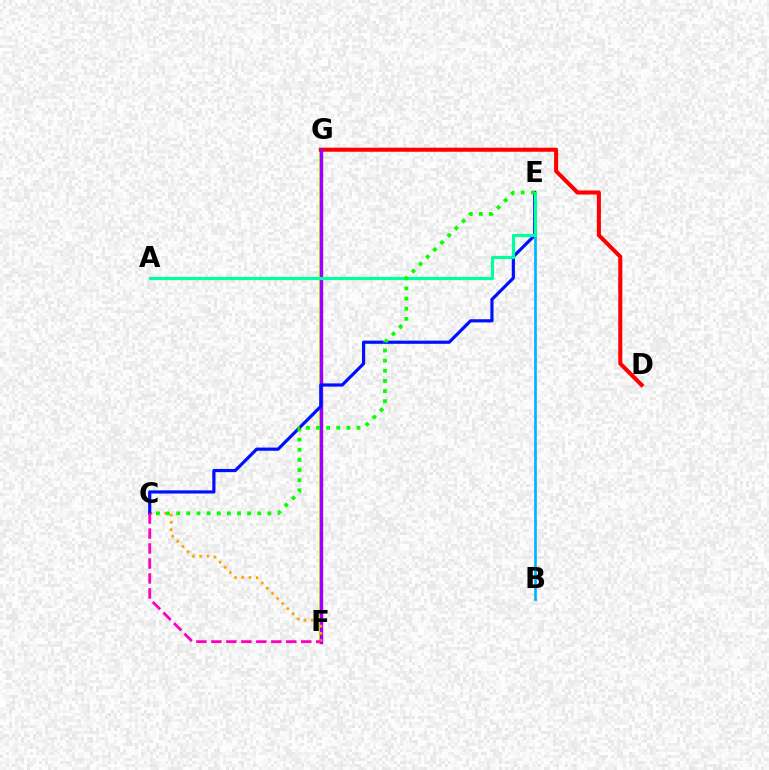{('F', 'G'): [{'color': '#b3ff00', 'line_style': 'solid', 'thickness': 2.88}, {'color': '#9b00ff', 'line_style': 'solid', 'thickness': 2.44}], ('D', 'G'): [{'color': '#ff0000', 'line_style': 'solid', 'thickness': 2.91}], ('C', 'F'): [{'color': '#ffa500', 'line_style': 'dotted', 'thickness': 1.97}, {'color': '#ff00bd', 'line_style': 'dashed', 'thickness': 2.03}], ('C', 'E'): [{'color': '#0010ff', 'line_style': 'solid', 'thickness': 2.29}, {'color': '#08ff00', 'line_style': 'dotted', 'thickness': 2.75}], ('B', 'E'): [{'color': '#00b5ff', 'line_style': 'solid', 'thickness': 1.94}], ('A', 'E'): [{'color': '#00ff9d', 'line_style': 'solid', 'thickness': 2.28}]}